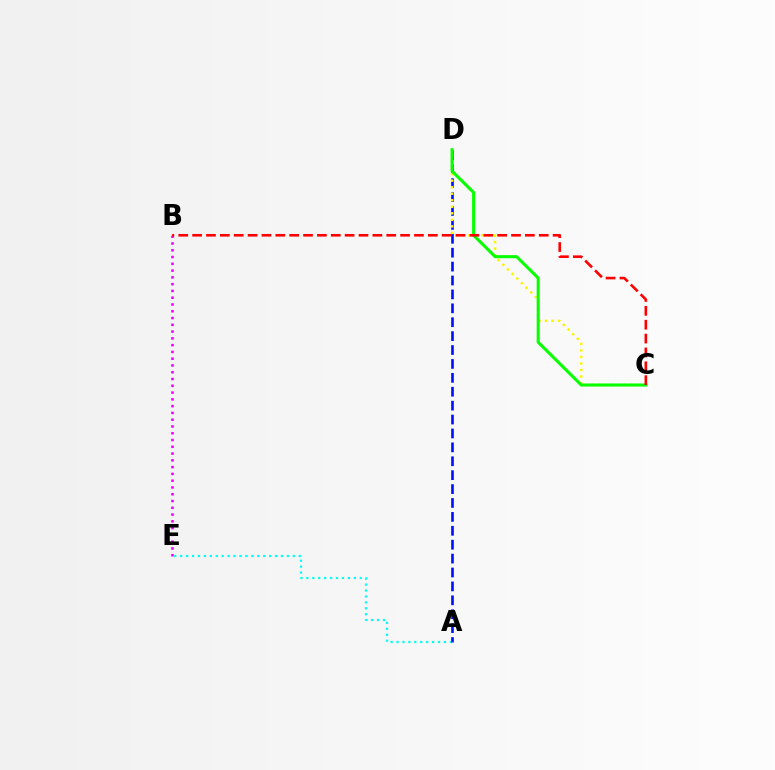{('A', 'E'): [{'color': '#00fff6', 'line_style': 'dotted', 'thickness': 1.61}], ('A', 'D'): [{'color': '#0010ff', 'line_style': 'dashed', 'thickness': 1.89}], ('B', 'E'): [{'color': '#ee00ff', 'line_style': 'dotted', 'thickness': 1.84}], ('C', 'D'): [{'color': '#fcf500', 'line_style': 'dotted', 'thickness': 1.77}, {'color': '#08ff00', 'line_style': 'solid', 'thickness': 2.21}], ('B', 'C'): [{'color': '#ff0000', 'line_style': 'dashed', 'thickness': 1.88}]}